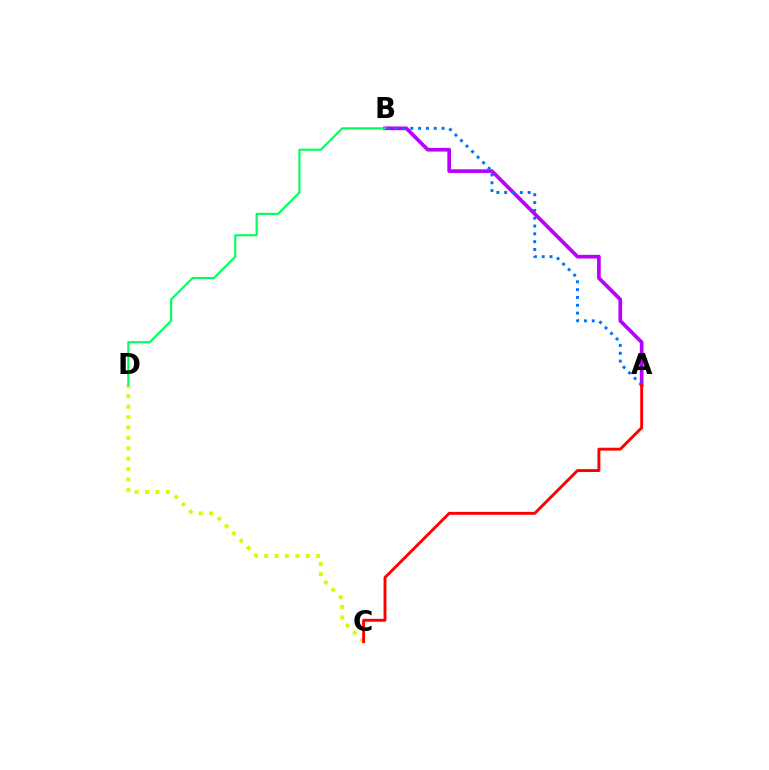{('C', 'D'): [{'color': '#d1ff00', 'line_style': 'dotted', 'thickness': 2.83}], ('A', 'B'): [{'color': '#b900ff', 'line_style': 'solid', 'thickness': 2.66}, {'color': '#0074ff', 'line_style': 'dotted', 'thickness': 2.13}], ('B', 'D'): [{'color': '#00ff5c', 'line_style': 'solid', 'thickness': 1.55}], ('A', 'C'): [{'color': '#ff0000', 'line_style': 'solid', 'thickness': 2.09}]}